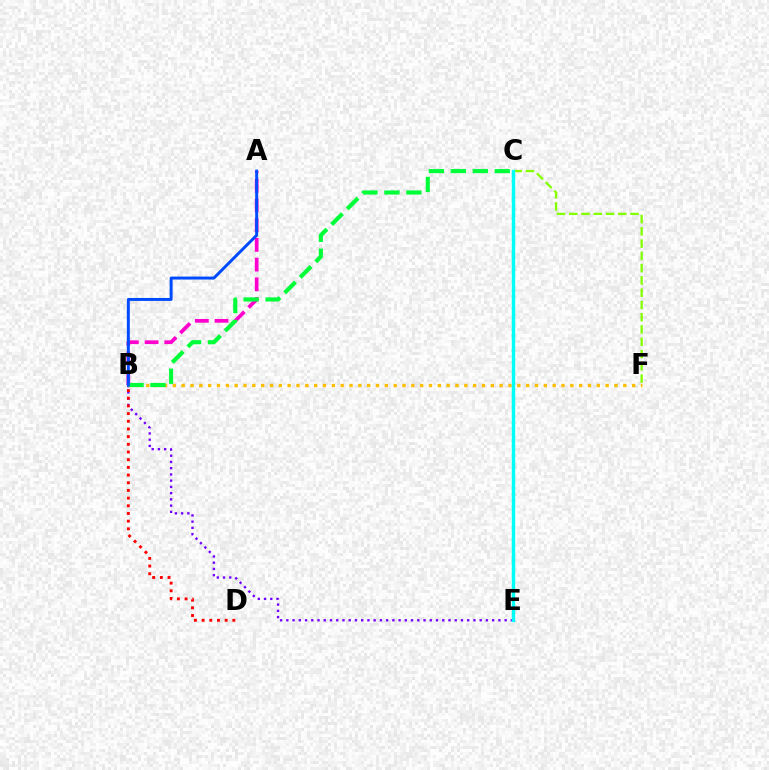{('A', 'B'): [{'color': '#ff00cf', 'line_style': 'dashed', 'thickness': 2.68}, {'color': '#004bff', 'line_style': 'solid', 'thickness': 2.14}], ('B', 'E'): [{'color': '#7200ff', 'line_style': 'dotted', 'thickness': 1.69}], ('B', 'F'): [{'color': '#ffbd00', 'line_style': 'dotted', 'thickness': 2.4}], ('C', 'F'): [{'color': '#84ff00', 'line_style': 'dashed', 'thickness': 1.67}], ('B', 'C'): [{'color': '#00ff39', 'line_style': 'dashed', 'thickness': 2.98}], ('B', 'D'): [{'color': '#ff0000', 'line_style': 'dotted', 'thickness': 2.09}], ('C', 'E'): [{'color': '#00fff6', 'line_style': 'solid', 'thickness': 2.45}]}